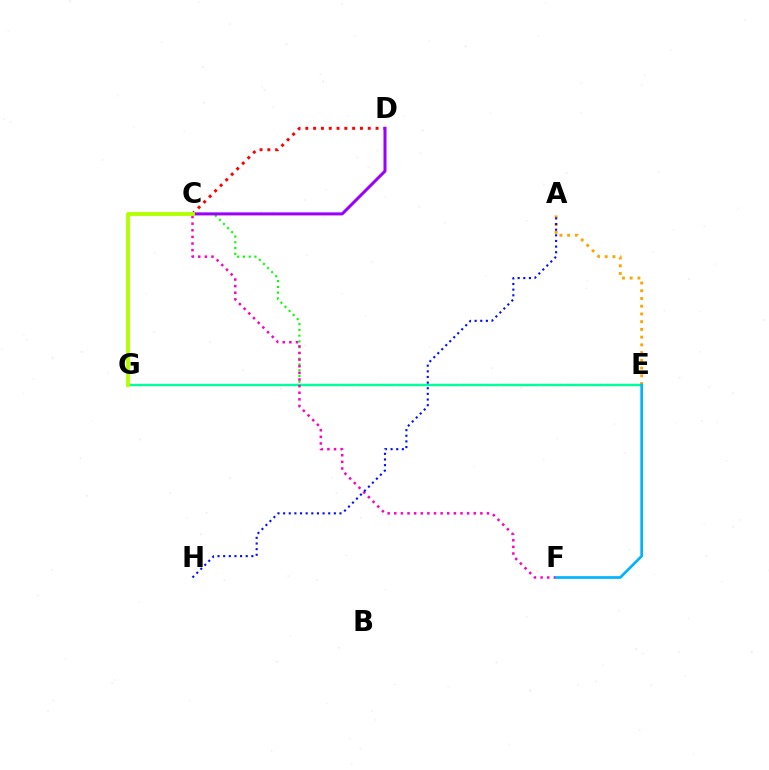{('C', 'E'): [{'color': '#08ff00', 'line_style': 'dotted', 'thickness': 1.56}], ('E', 'G'): [{'color': '#00ff9d', 'line_style': 'solid', 'thickness': 1.68}], ('C', 'D'): [{'color': '#ff0000', 'line_style': 'dotted', 'thickness': 2.12}, {'color': '#9b00ff', 'line_style': 'solid', 'thickness': 2.17}], ('C', 'F'): [{'color': '#ff00bd', 'line_style': 'dotted', 'thickness': 1.8}], ('A', 'E'): [{'color': '#ffa500', 'line_style': 'dotted', 'thickness': 2.1}], ('A', 'H'): [{'color': '#0010ff', 'line_style': 'dotted', 'thickness': 1.53}], ('C', 'G'): [{'color': '#b3ff00', 'line_style': 'solid', 'thickness': 2.77}], ('E', 'F'): [{'color': '#00b5ff', 'line_style': 'solid', 'thickness': 1.95}]}